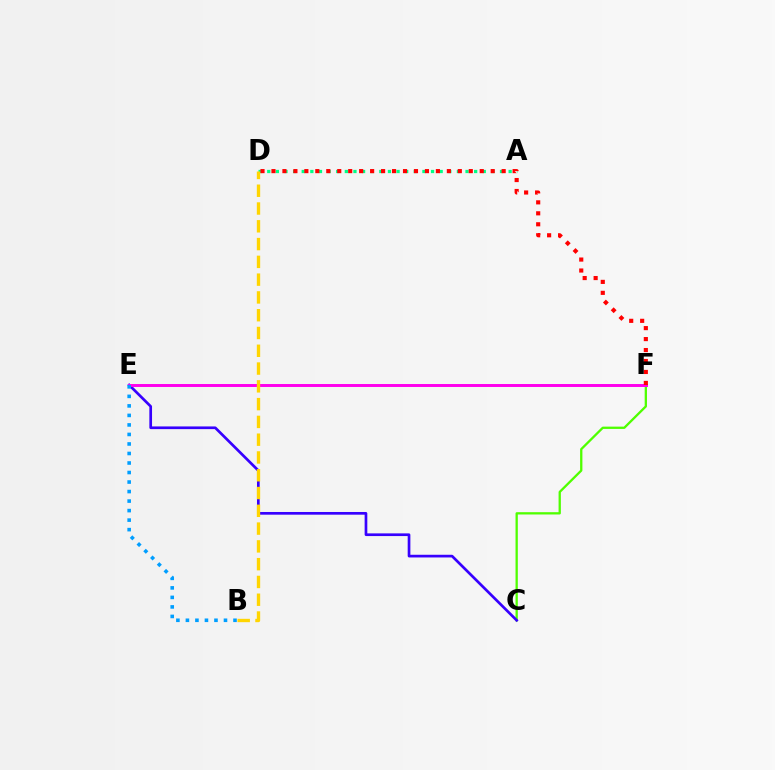{('A', 'D'): [{'color': '#00ff86', 'line_style': 'dotted', 'thickness': 2.34}], ('C', 'F'): [{'color': '#4fff00', 'line_style': 'solid', 'thickness': 1.65}], ('C', 'E'): [{'color': '#3700ff', 'line_style': 'solid', 'thickness': 1.94}], ('E', 'F'): [{'color': '#ff00ed', 'line_style': 'solid', 'thickness': 2.12}], ('D', 'F'): [{'color': '#ff0000', 'line_style': 'dotted', 'thickness': 2.98}], ('B', 'D'): [{'color': '#ffd500', 'line_style': 'dashed', 'thickness': 2.42}], ('B', 'E'): [{'color': '#009eff', 'line_style': 'dotted', 'thickness': 2.59}]}